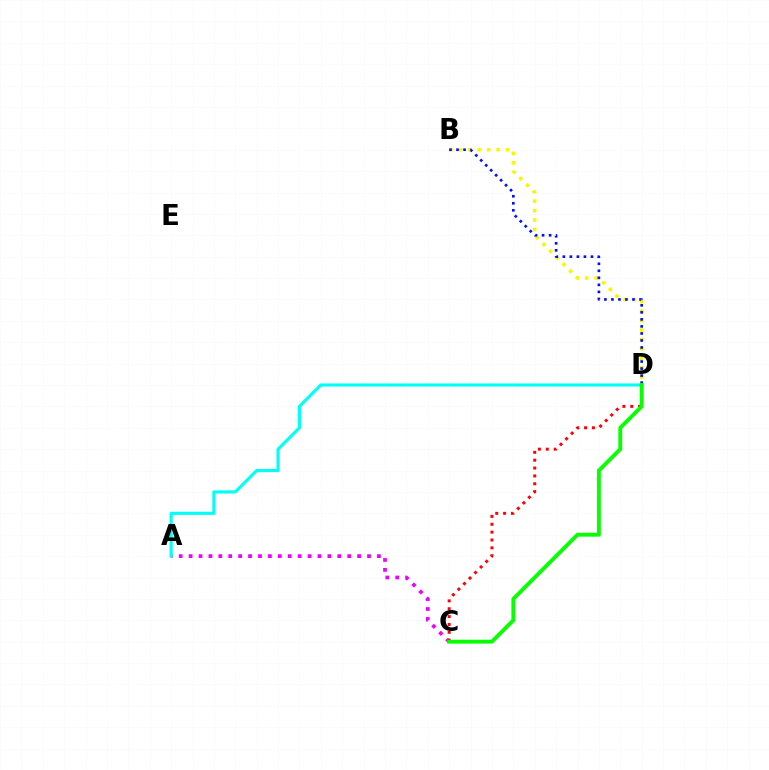{('B', 'D'): [{'color': '#fcf500', 'line_style': 'dotted', 'thickness': 2.56}, {'color': '#0010ff', 'line_style': 'dotted', 'thickness': 1.91}], ('A', 'C'): [{'color': '#ee00ff', 'line_style': 'dotted', 'thickness': 2.69}], ('A', 'D'): [{'color': '#00fff6', 'line_style': 'solid', 'thickness': 2.24}], ('C', 'D'): [{'color': '#ff0000', 'line_style': 'dotted', 'thickness': 2.14}, {'color': '#08ff00', 'line_style': 'solid', 'thickness': 2.78}]}